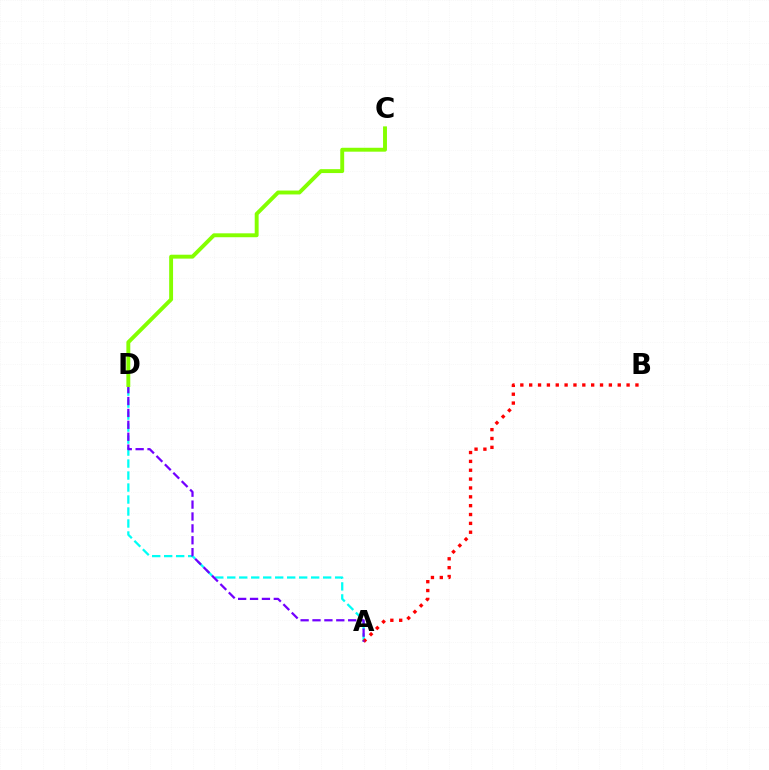{('A', 'D'): [{'color': '#00fff6', 'line_style': 'dashed', 'thickness': 1.63}, {'color': '#7200ff', 'line_style': 'dashed', 'thickness': 1.62}], ('A', 'B'): [{'color': '#ff0000', 'line_style': 'dotted', 'thickness': 2.41}], ('C', 'D'): [{'color': '#84ff00', 'line_style': 'solid', 'thickness': 2.81}]}